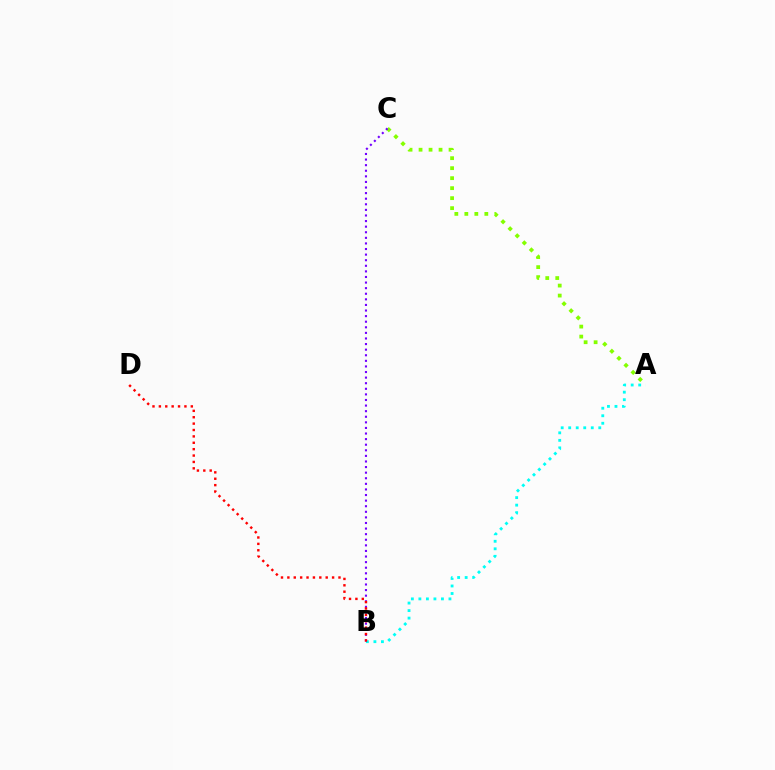{('A', 'B'): [{'color': '#00fff6', 'line_style': 'dotted', 'thickness': 2.04}], ('A', 'C'): [{'color': '#84ff00', 'line_style': 'dotted', 'thickness': 2.72}], ('B', 'C'): [{'color': '#7200ff', 'line_style': 'dotted', 'thickness': 1.52}], ('B', 'D'): [{'color': '#ff0000', 'line_style': 'dotted', 'thickness': 1.74}]}